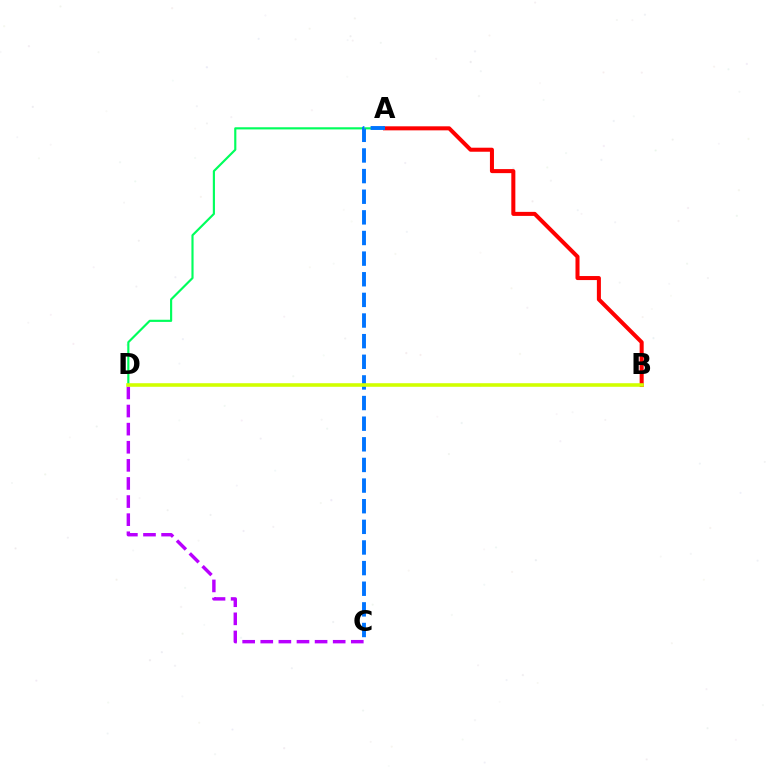{('A', 'D'): [{'color': '#00ff5c', 'line_style': 'solid', 'thickness': 1.55}], ('A', 'B'): [{'color': '#ff0000', 'line_style': 'solid', 'thickness': 2.9}], ('A', 'C'): [{'color': '#0074ff', 'line_style': 'dashed', 'thickness': 2.8}], ('C', 'D'): [{'color': '#b900ff', 'line_style': 'dashed', 'thickness': 2.46}], ('B', 'D'): [{'color': '#d1ff00', 'line_style': 'solid', 'thickness': 2.58}]}